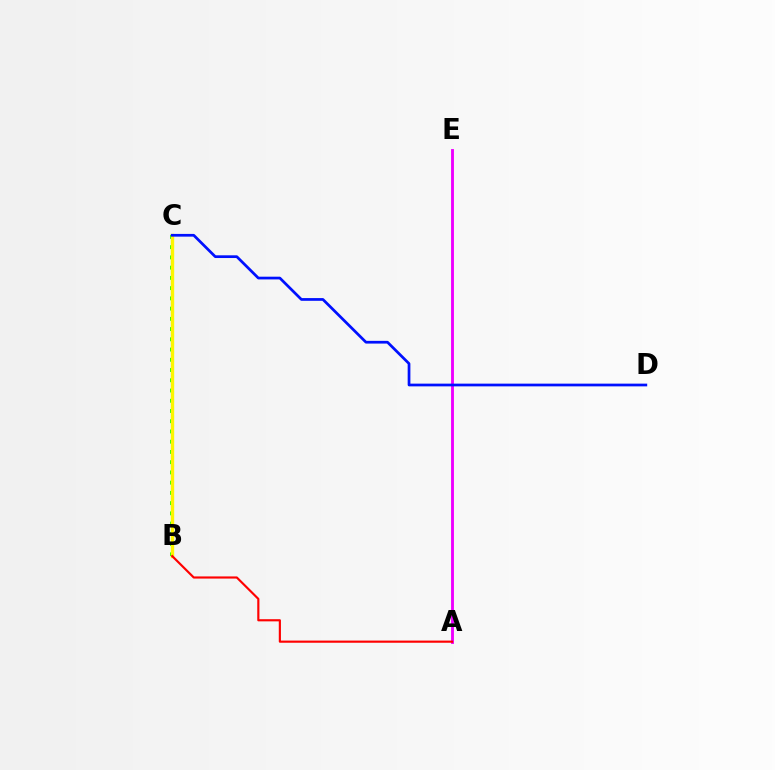{('A', 'E'): [{'color': '#ee00ff', 'line_style': 'solid', 'thickness': 2.06}], ('B', 'C'): [{'color': '#00fff6', 'line_style': 'dotted', 'thickness': 2.21}, {'color': '#08ff00', 'line_style': 'dotted', 'thickness': 2.78}, {'color': '#fcf500', 'line_style': 'solid', 'thickness': 2.42}], ('A', 'B'): [{'color': '#ff0000', 'line_style': 'solid', 'thickness': 1.55}], ('C', 'D'): [{'color': '#0010ff', 'line_style': 'solid', 'thickness': 1.96}]}